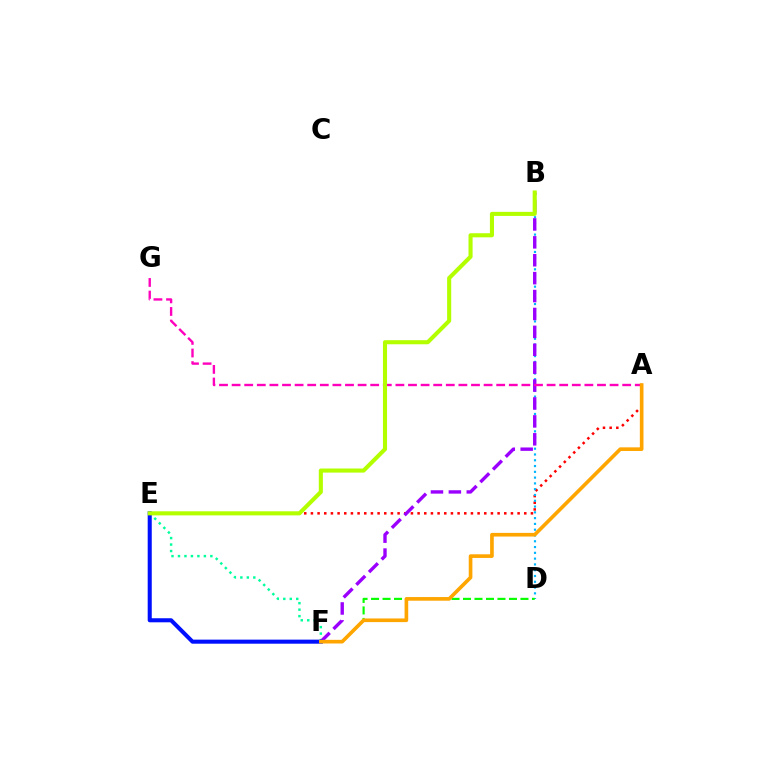{('A', 'E'): [{'color': '#ff0000', 'line_style': 'dotted', 'thickness': 1.81}], ('B', 'D'): [{'color': '#00b5ff', 'line_style': 'dotted', 'thickness': 1.57}], ('E', 'F'): [{'color': '#00ff9d', 'line_style': 'dotted', 'thickness': 1.76}, {'color': '#0010ff', 'line_style': 'solid', 'thickness': 2.93}], ('B', 'F'): [{'color': '#9b00ff', 'line_style': 'dashed', 'thickness': 2.43}], ('D', 'F'): [{'color': '#08ff00', 'line_style': 'dashed', 'thickness': 1.56}], ('A', 'G'): [{'color': '#ff00bd', 'line_style': 'dashed', 'thickness': 1.71}], ('B', 'E'): [{'color': '#b3ff00', 'line_style': 'solid', 'thickness': 2.94}], ('A', 'F'): [{'color': '#ffa500', 'line_style': 'solid', 'thickness': 2.62}]}